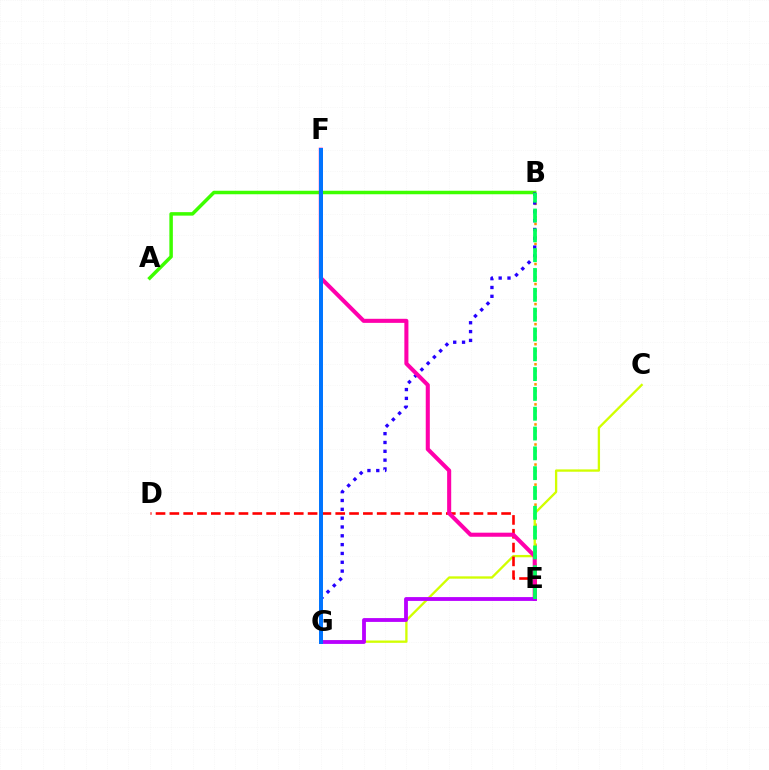{('A', 'B'): [{'color': '#3dff00', 'line_style': 'solid', 'thickness': 2.52}], ('B', 'E'): [{'color': '#ff9400', 'line_style': 'dotted', 'thickness': 1.82}, {'color': '#00ff5c', 'line_style': 'dashed', 'thickness': 2.69}], ('C', 'G'): [{'color': '#d1ff00', 'line_style': 'solid', 'thickness': 1.67}], ('B', 'G'): [{'color': '#2500ff', 'line_style': 'dotted', 'thickness': 2.4}], ('F', 'G'): [{'color': '#00fff6', 'line_style': 'solid', 'thickness': 1.53}, {'color': '#0074ff', 'line_style': 'solid', 'thickness': 2.86}], ('D', 'E'): [{'color': '#ff0000', 'line_style': 'dashed', 'thickness': 1.88}], ('E', 'F'): [{'color': '#ff00ac', 'line_style': 'solid', 'thickness': 2.93}], ('E', 'G'): [{'color': '#b900ff', 'line_style': 'solid', 'thickness': 2.75}]}